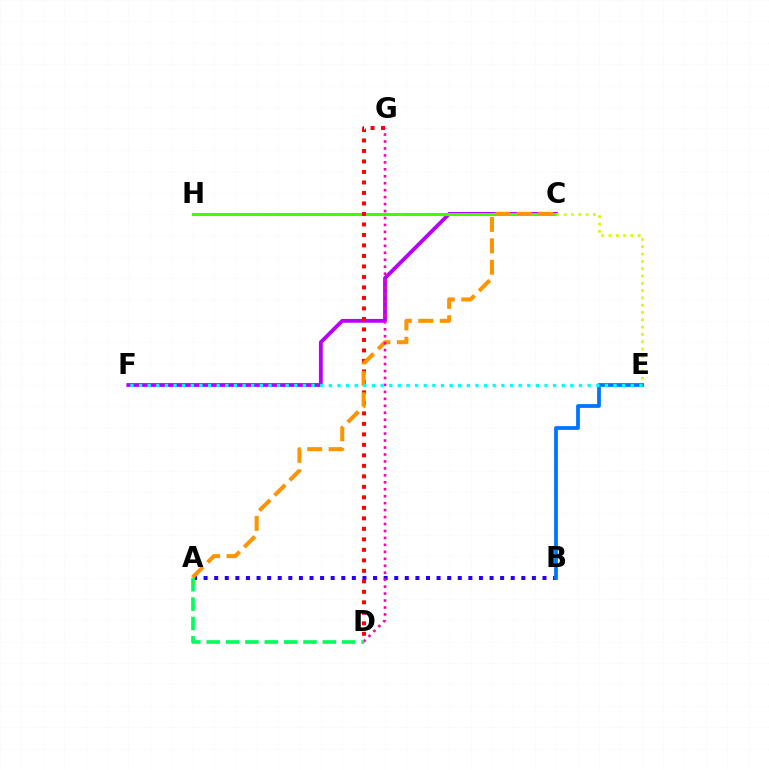{('C', 'F'): [{'color': '#b900ff', 'line_style': 'solid', 'thickness': 2.75}], ('C', 'H'): [{'color': '#3dff00', 'line_style': 'solid', 'thickness': 2.21}], ('A', 'B'): [{'color': '#2500ff', 'line_style': 'dotted', 'thickness': 2.88}], ('D', 'G'): [{'color': '#ff0000', 'line_style': 'dotted', 'thickness': 2.85}, {'color': '#ff00ac', 'line_style': 'dotted', 'thickness': 1.89}], ('A', 'C'): [{'color': '#ff9400', 'line_style': 'dashed', 'thickness': 2.91}], ('C', 'E'): [{'color': '#d1ff00', 'line_style': 'dotted', 'thickness': 1.98}], ('B', 'E'): [{'color': '#0074ff', 'line_style': 'solid', 'thickness': 2.71}], ('E', 'F'): [{'color': '#00fff6', 'line_style': 'dotted', 'thickness': 2.34}], ('A', 'D'): [{'color': '#00ff5c', 'line_style': 'dashed', 'thickness': 2.63}]}